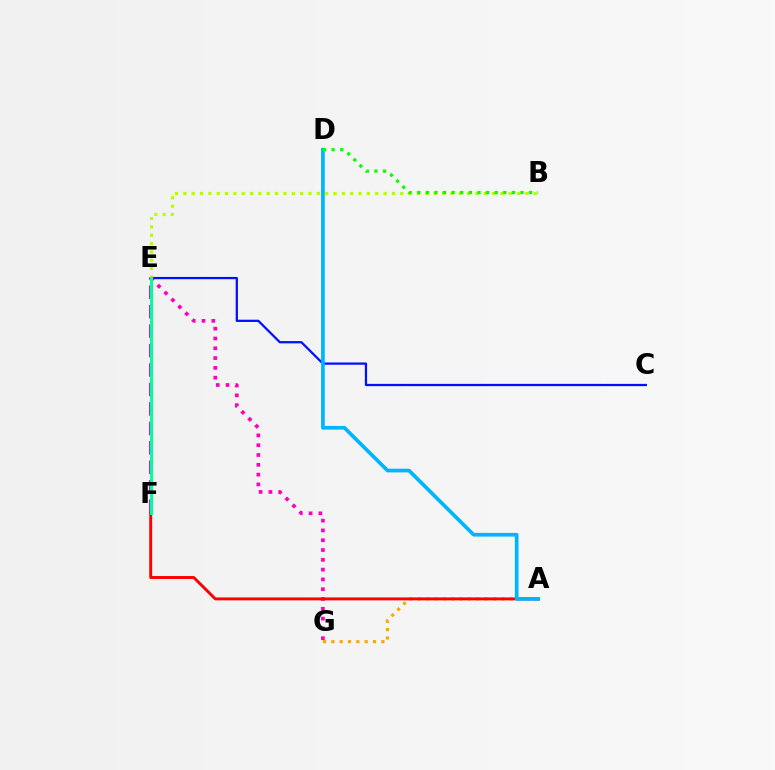{('C', 'E'): [{'color': '#0010ff', 'line_style': 'solid', 'thickness': 1.62}], ('A', 'G'): [{'color': '#ffa500', 'line_style': 'dotted', 'thickness': 2.27}], ('E', 'F'): [{'color': '#9b00ff', 'line_style': 'dashed', 'thickness': 2.64}, {'color': '#00ff9d', 'line_style': 'solid', 'thickness': 2.13}], ('B', 'E'): [{'color': '#b3ff00', 'line_style': 'dotted', 'thickness': 2.27}], ('E', 'G'): [{'color': '#ff00bd', 'line_style': 'dotted', 'thickness': 2.66}], ('A', 'F'): [{'color': '#ff0000', 'line_style': 'solid', 'thickness': 2.1}], ('A', 'D'): [{'color': '#00b5ff', 'line_style': 'solid', 'thickness': 2.66}], ('B', 'D'): [{'color': '#08ff00', 'line_style': 'dotted', 'thickness': 2.34}]}